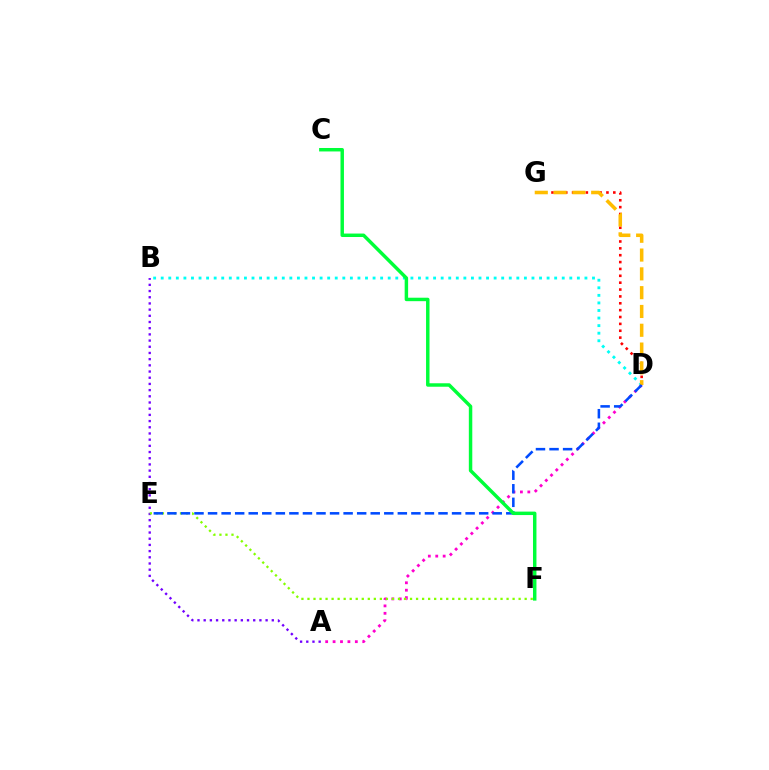{('A', 'B'): [{'color': '#7200ff', 'line_style': 'dotted', 'thickness': 1.68}], ('D', 'G'): [{'color': '#ff0000', 'line_style': 'dotted', 'thickness': 1.87}, {'color': '#ffbd00', 'line_style': 'dashed', 'thickness': 2.55}], ('A', 'D'): [{'color': '#ff00cf', 'line_style': 'dotted', 'thickness': 2.01}], ('B', 'D'): [{'color': '#00fff6', 'line_style': 'dotted', 'thickness': 2.06}], ('E', 'F'): [{'color': '#84ff00', 'line_style': 'dotted', 'thickness': 1.64}], ('D', 'E'): [{'color': '#004bff', 'line_style': 'dashed', 'thickness': 1.84}], ('C', 'F'): [{'color': '#00ff39', 'line_style': 'solid', 'thickness': 2.49}]}